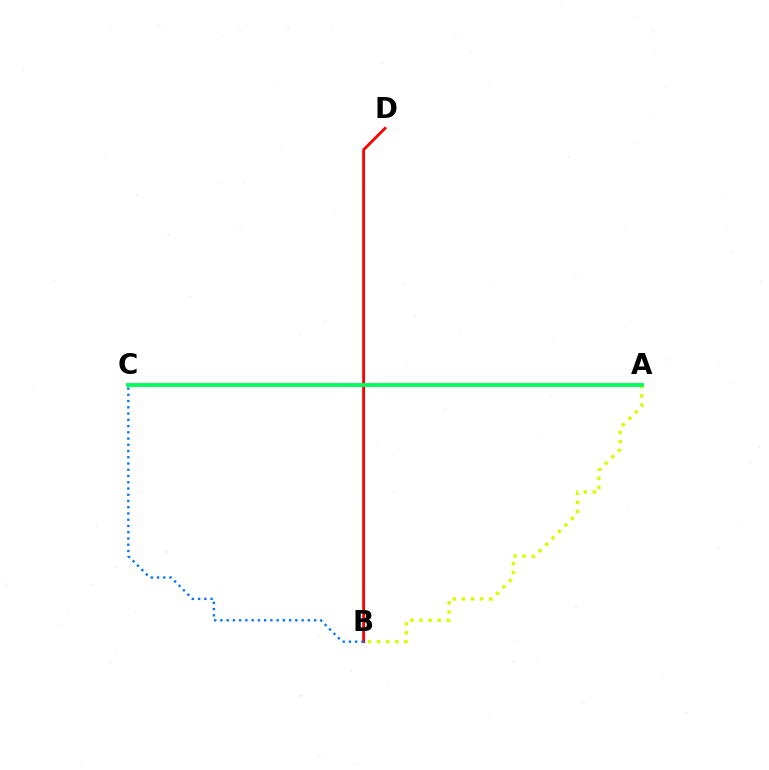{('A', 'C'): [{'color': '#b900ff', 'line_style': 'solid', 'thickness': 1.7}, {'color': '#00ff5c', 'line_style': 'solid', 'thickness': 2.75}], ('A', 'B'): [{'color': '#d1ff00', 'line_style': 'dotted', 'thickness': 2.47}], ('B', 'D'): [{'color': '#ff0000', 'line_style': 'solid', 'thickness': 2.03}], ('B', 'C'): [{'color': '#0074ff', 'line_style': 'dotted', 'thickness': 1.7}]}